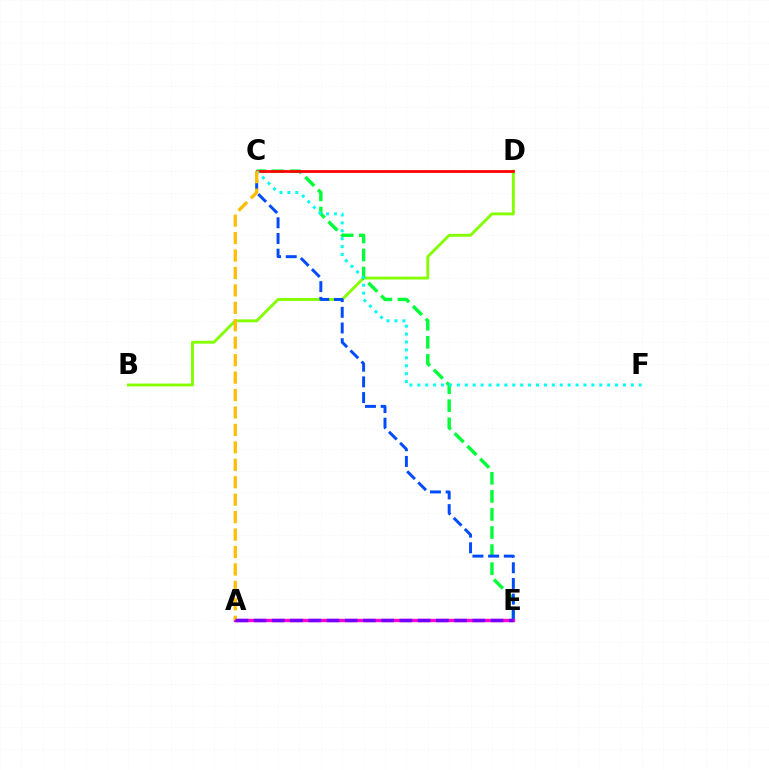{('B', 'D'): [{'color': '#84ff00', 'line_style': 'solid', 'thickness': 2.08}], ('C', 'E'): [{'color': '#00ff39', 'line_style': 'dashed', 'thickness': 2.45}, {'color': '#004bff', 'line_style': 'dashed', 'thickness': 2.13}], ('A', 'E'): [{'color': '#ff00cf', 'line_style': 'solid', 'thickness': 2.42}, {'color': '#7200ff', 'line_style': 'dashed', 'thickness': 2.48}], ('C', 'D'): [{'color': '#ff0000', 'line_style': 'solid', 'thickness': 1.99}], ('C', 'F'): [{'color': '#00fff6', 'line_style': 'dotted', 'thickness': 2.15}], ('A', 'C'): [{'color': '#ffbd00', 'line_style': 'dashed', 'thickness': 2.37}]}